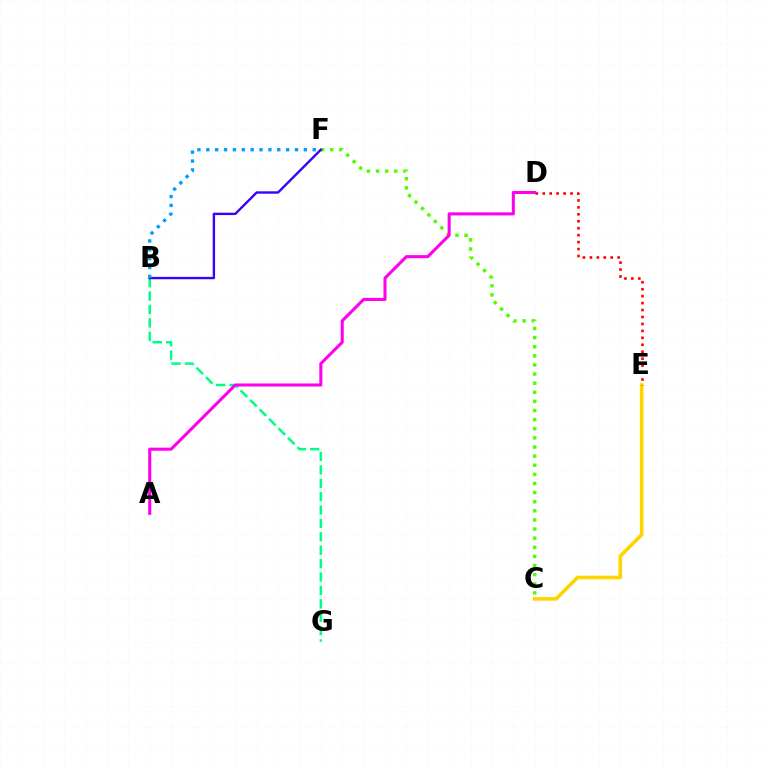{('C', 'F'): [{'color': '#4fff00', 'line_style': 'dotted', 'thickness': 2.48}], ('C', 'E'): [{'color': '#ffd500', 'line_style': 'solid', 'thickness': 2.6}], ('B', 'G'): [{'color': '#00ff86', 'line_style': 'dashed', 'thickness': 1.82}], ('D', 'E'): [{'color': '#ff0000', 'line_style': 'dotted', 'thickness': 1.89}], ('A', 'D'): [{'color': '#ff00ed', 'line_style': 'solid', 'thickness': 2.2}], ('B', 'F'): [{'color': '#3700ff', 'line_style': 'solid', 'thickness': 1.7}, {'color': '#009eff', 'line_style': 'dotted', 'thickness': 2.41}]}